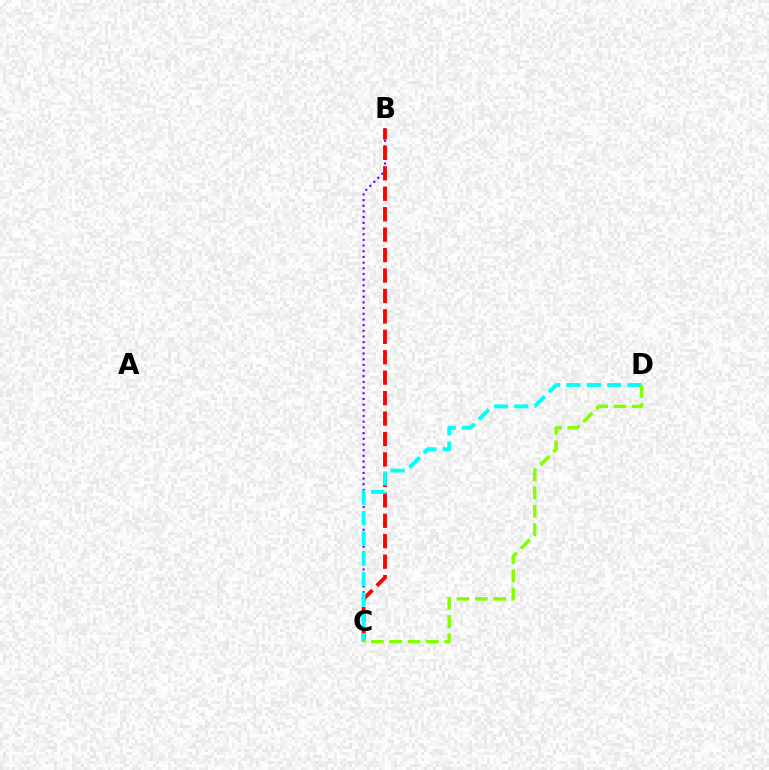{('B', 'C'): [{'color': '#7200ff', 'line_style': 'dotted', 'thickness': 1.54}, {'color': '#ff0000', 'line_style': 'dashed', 'thickness': 2.78}], ('C', 'D'): [{'color': '#00fff6', 'line_style': 'dashed', 'thickness': 2.77}, {'color': '#84ff00', 'line_style': 'dashed', 'thickness': 2.49}]}